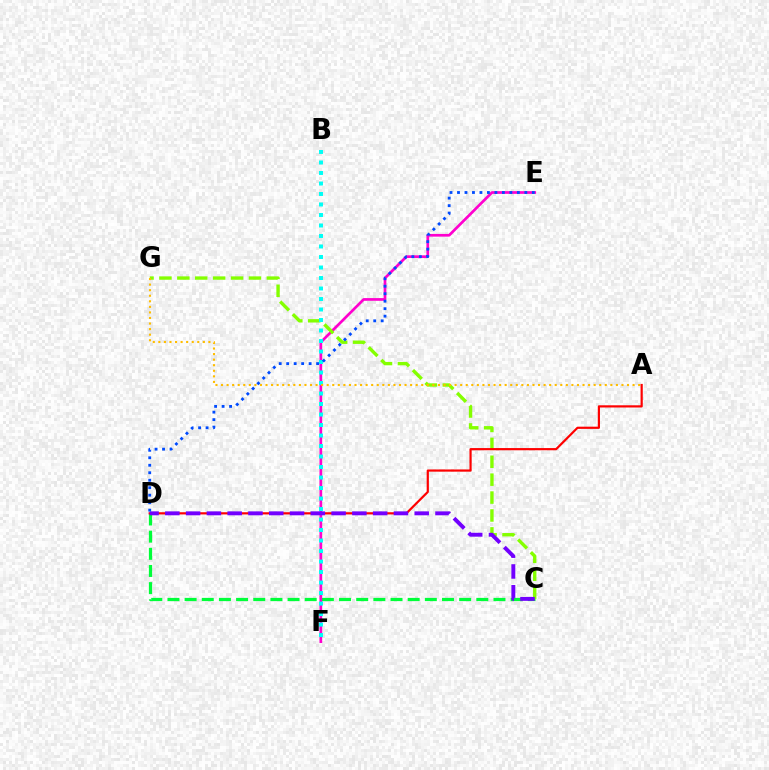{('C', 'D'): [{'color': '#00ff39', 'line_style': 'dashed', 'thickness': 2.33}, {'color': '#7200ff', 'line_style': 'dashed', 'thickness': 2.82}], ('E', 'F'): [{'color': '#ff00cf', 'line_style': 'solid', 'thickness': 1.95}], ('C', 'G'): [{'color': '#84ff00', 'line_style': 'dashed', 'thickness': 2.43}], ('B', 'F'): [{'color': '#00fff6', 'line_style': 'dotted', 'thickness': 2.85}], ('A', 'G'): [{'color': '#ffbd00', 'line_style': 'dotted', 'thickness': 1.51}], ('A', 'D'): [{'color': '#ff0000', 'line_style': 'solid', 'thickness': 1.58}], ('D', 'E'): [{'color': '#004bff', 'line_style': 'dotted', 'thickness': 2.03}]}